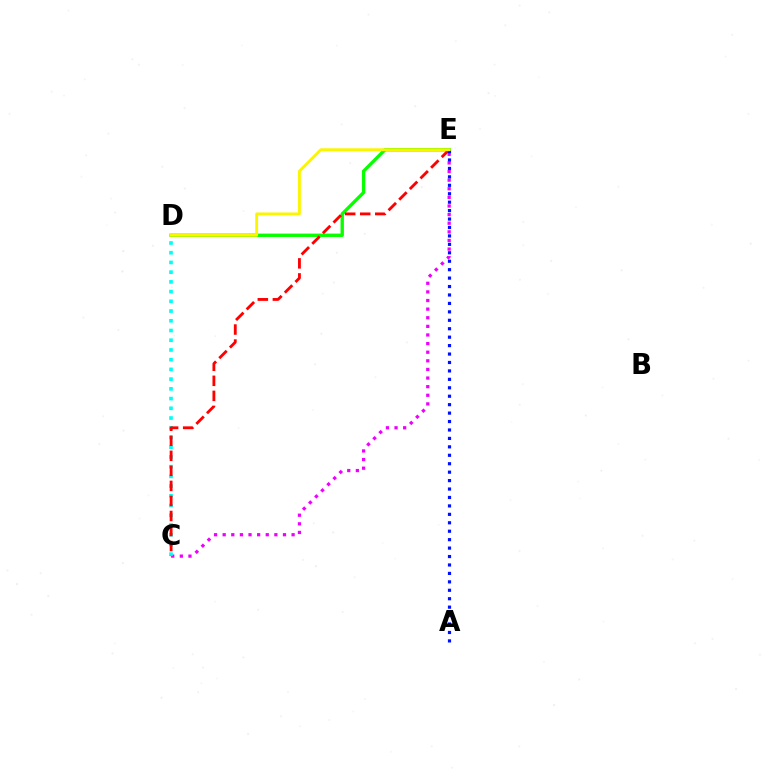{('D', 'E'): [{'color': '#08ff00', 'line_style': 'solid', 'thickness': 2.42}, {'color': '#fcf500', 'line_style': 'solid', 'thickness': 2.05}], ('C', 'E'): [{'color': '#ee00ff', 'line_style': 'dotted', 'thickness': 2.34}, {'color': '#ff0000', 'line_style': 'dashed', 'thickness': 2.04}], ('C', 'D'): [{'color': '#00fff6', 'line_style': 'dotted', 'thickness': 2.64}], ('A', 'E'): [{'color': '#0010ff', 'line_style': 'dotted', 'thickness': 2.29}]}